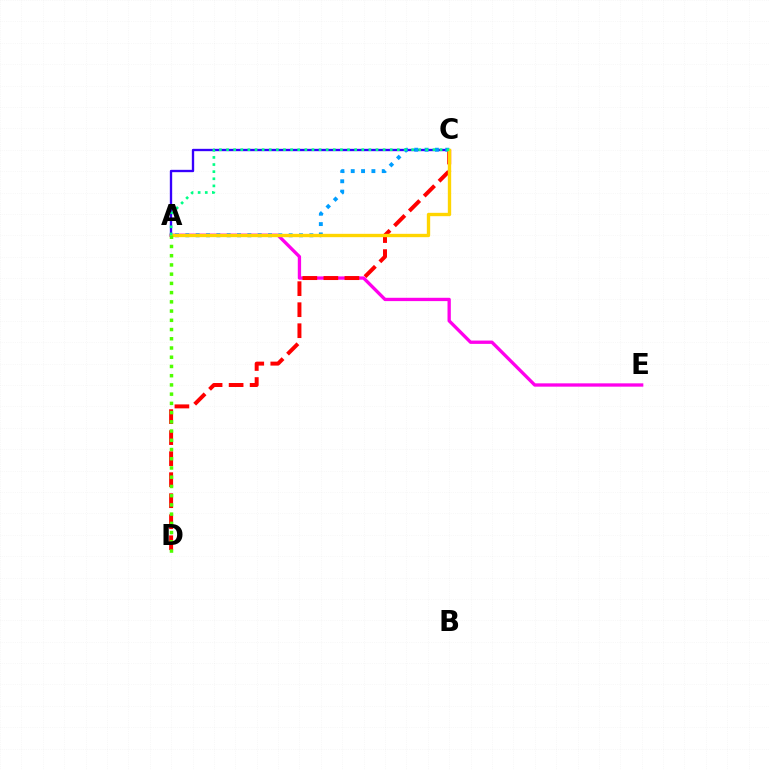{('A', 'E'): [{'color': '#ff00ed', 'line_style': 'solid', 'thickness': 2.39}], ('A', 'C'): [{'color': '#3700ff', 'line_style': 'solid', 'thickness': 1.68}, {'color': '#009eff', 'line_style': 'dotted', 'thickness': 2.81}, {'color': '#ffd500', 'line_style': 'solid', 'thickness': 2.41}, {'color': '#00ff86', 'line_style': 'dotted', 'thickness': 1.93}], ('C', 'D'): [{'color': '#ff0000', 'line_style': 'dashed', 'thickness': 2.86}], ('A', 'D'): [{'color': '#4fff00', 'line_style': 'dotted', 'thickness': 2.51}]}